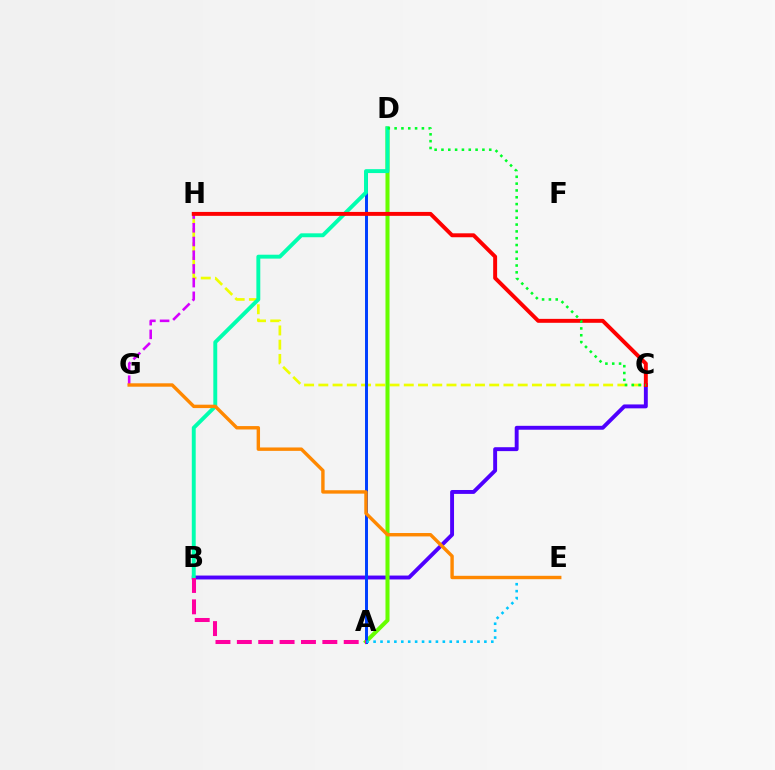{('C', 'H'): [{'color': '#eeff00', 'line_style': 'dashed', 'thickness': 1.93}, {'color': '#ff0000', 'line_style': 'solid', 'thickness': 2.83}], ('B', 'C'): [{'color': '#4f00ff', 'line_style': 'solid', 'thickness': 2.81}], ('A', 'D'): [{'color': '#66ff00', 'line_style': 'solid', 'thickness': 2.91}, {'color': '#003fff', 'line_style': 'solid', 'thickness': 2.14}], ('G', 'H'): [{'color': '#d600ff', 'line_style': 'dashed', 'thickness': 1.86}], ('B', 'D'): [{'color': '#00ffaf', 'line_style': 'solid', 'thickness': 2.81}], ('C', 'D'): [{'color': '#00ff27', 'line_style': 'dotted', 'thickness': 1.85}], ('A', 'E'): [{'color': '#00c7ff', 'line_style': 'dotted', 'thickness': 1.88}], ('A', 'B'): [{'color': '#ff00a0', 'line_style': 'dashed', 'thickness': 2.9}], ('E', 'G'): [{'color': '#ff8800', 'line_style': 'solid', 'thickness': 2.45}]}